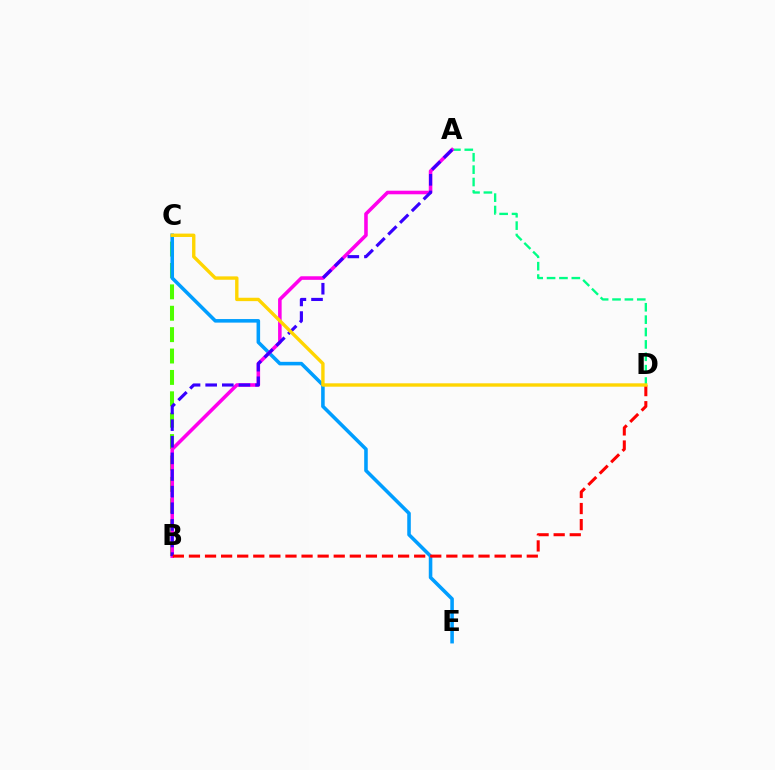{('A', 'D'): [{'color': '#00ff86', 'line_style': 'dashed', 'thickness': 1.68}], ('B', 'C'): [{'color': '#4fff00', 'line_style': 'dashed', 'thickness': 2.91}], ('C', 'E'): [{'color': '#009eff', 'line_style': 'solid', 'thickness': 2.56}], ('A', 'B'): [{'color': '#ff00ed', 'line_style': 'solid', 'thickness': 2.57}, {'color': '#3700ff', 'line_style': 'dashed', 'thickness': 2.26}], ('B', 'D'): [{'color': '#ff0000', 'line_style': 'dashed', 'thickness': 2.19}], ('C', 'D'): [{'color': '#ffd500', 'line_style': 'solid', 'thickness': 2.43}]}